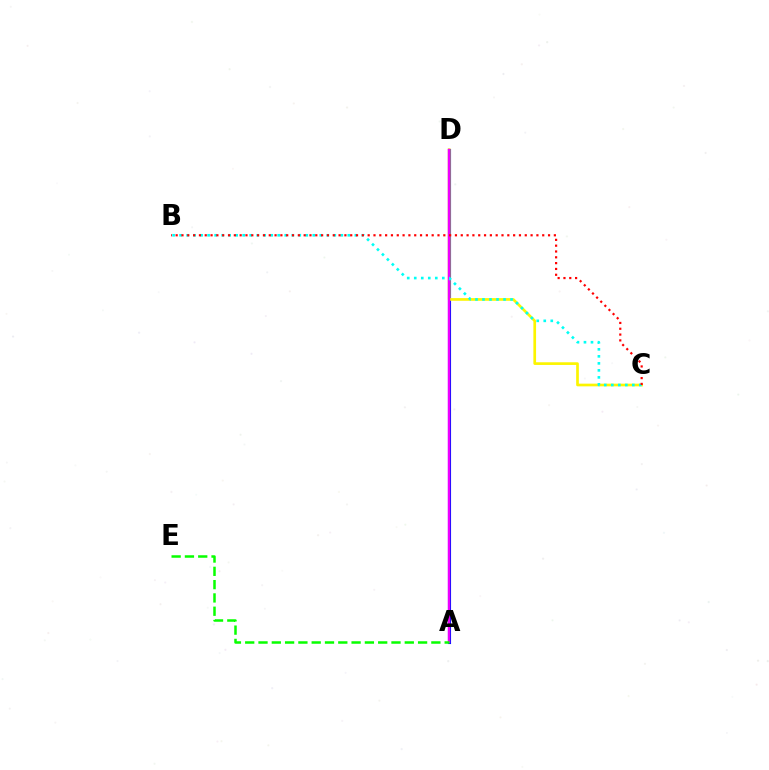{('A', 'D'): [{'color': '#0010ff', 'line_style': 'solid', 'thickness': 2.23}, {'color': '#ee00ff', 'line_style': 'solid', 'thickness': 1.72}], ('C', 'D'): [{'color': '#fcf500', 'line_style': 'solid', 'thickness': 1.93}], ('B', 'C'): [{'color': '#00fff6', 'line_style': 'dotted', 'thickness': 1.9}, {'color': '#ff0000', 'line_style': 'dotted', 'thickness': 1.58}], ('A', 'E'): [{'color': '#08ff00', 'line_style': 'dashed', 'thickness': 1.81}]}